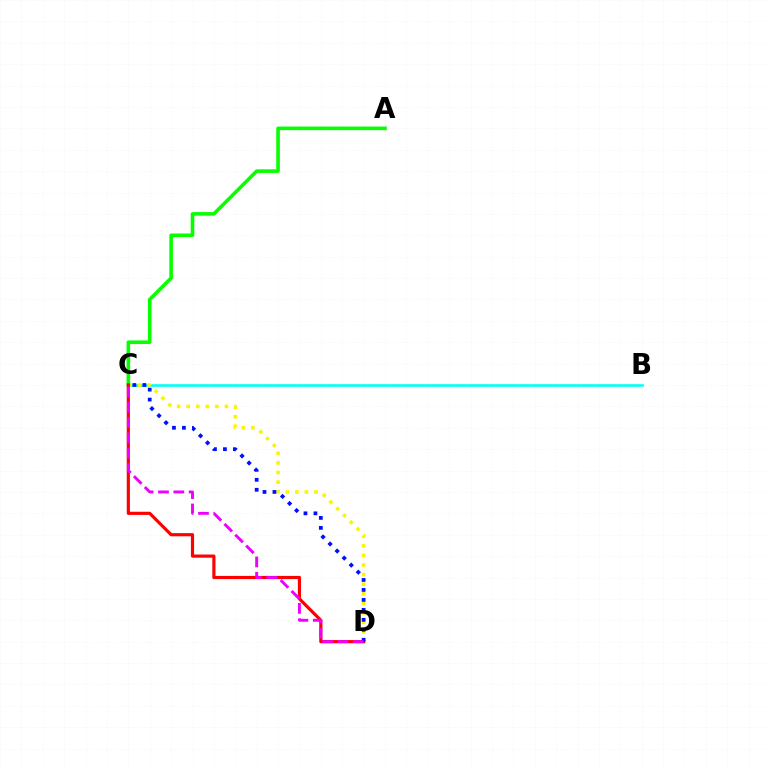{('B', 'C'): [{'color': '#00fff6', 'line_style': 'solid', 'thickness': 1.87}], ('C', 'D'): [{'color': '#fcf500', 'line_style': 'dotted', 'thickness': 2.6}, {'color': '#ff0000', 'line_style': 'solid', 'thickness': 2.29}, {'color': '#0010ff', 'line_style': 'dotted', 'thickness': 2.71}, {'color': '#ee00ff', 'line_style': 'dashed', 'thickness': 2.08}], ('A', 'C'): [{'color': '#08ff00', 'line_style': 'solid', 'thickness': 2.59}]}